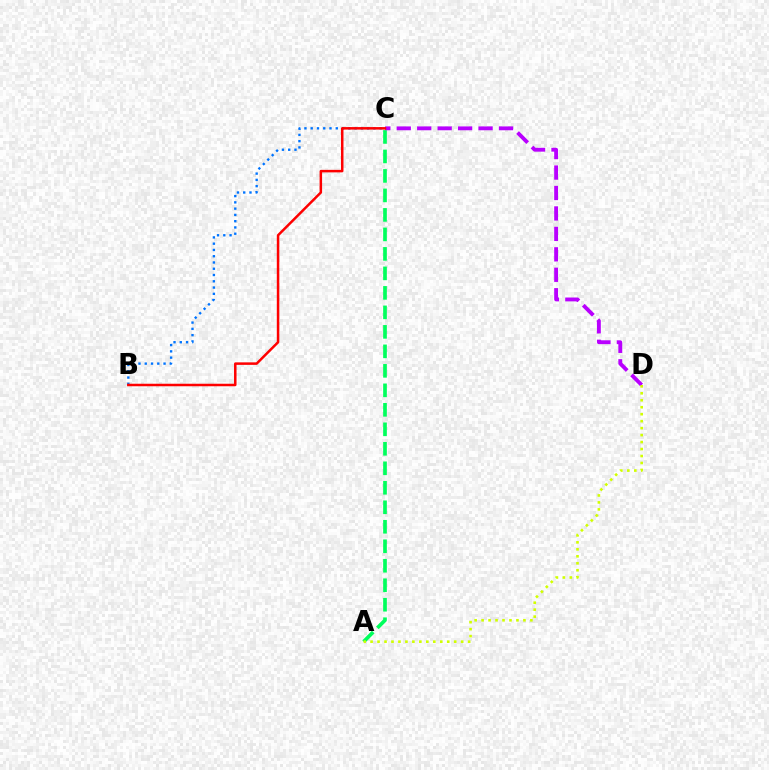{('B', 'C'): [{'color': '#0074ff', 'line_style': 'dotted', 'thickness': 1.7}, {'color': '#ff0000', 'line_style': 'solid', 'thickness': 1.81}], ('A', 'C'): [{'color': '#00ff5c', 'line_style': 'dashed', 'thickness': 2.65}], ('C', 'D'): [{'color': '#b900ff', 'line_style': 'dashed', 'thickness': 2.78}], ('A', 'D'): [{'color': '#d1ff00', 'line_style': 'dotted', 'thickness': 1.89}]}